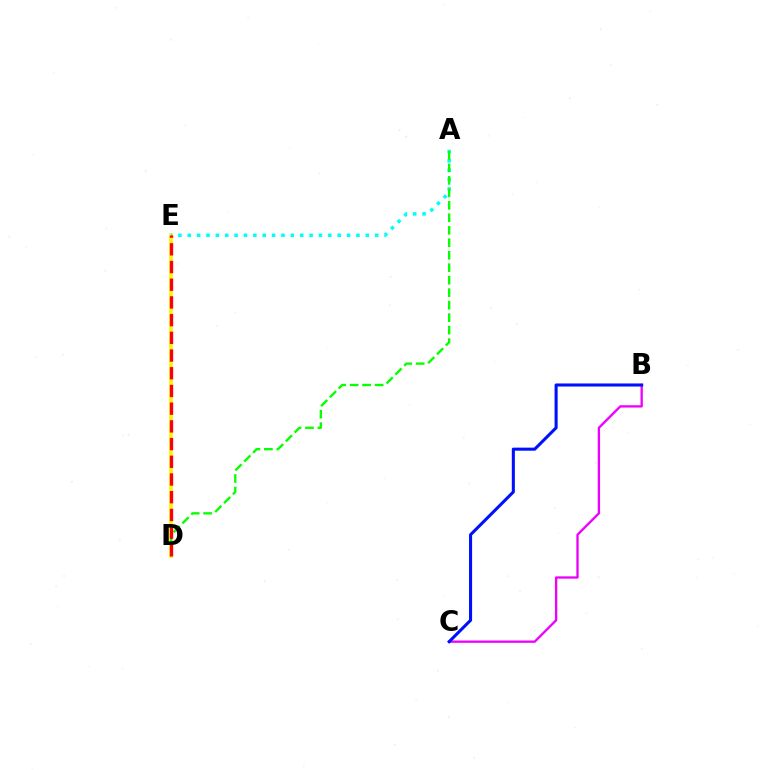{('D', 'E'): [{'color': '#fcf500', 'line_style': 'solid', 'thickness': 2.62}, {'color': '#ff0000', 'line_style': 'dashed', 'thickness': 2.41}], ('B', 'C'): [{'color': '#ee00ff', 'line_style': 'solid', 'thickness': 1.68}, {'color': '#0010ff', 'line_style': 'solid', 'thickness': 2.21}], ('A', 'E'): [{'color': '#00fff6', 'line_style': 'dotted', 'thickness': 2.55}], ('A', 'D'): [{'color': '#08ff00', 'line_style': 'dashed', 'thickness': 1.7}]}